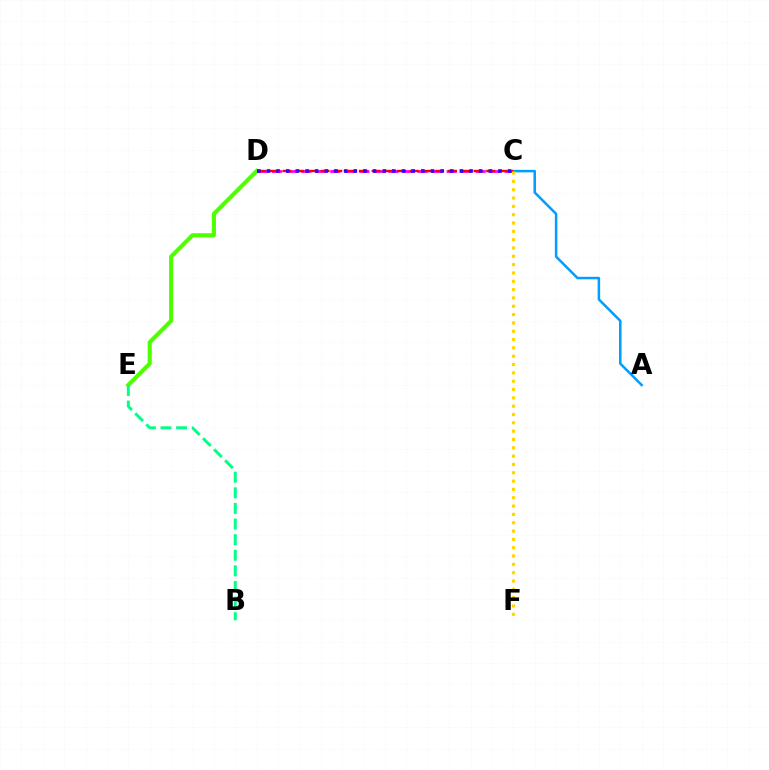{('D', 'E'): [{'color': '#4fff00', 'line_style': 'solid', 'thickness': 2.97}], ('A', 'C'): [{'color': '#009eff', 'line_style': 'solid', 'thickness': 1.81}], ('C', 'D'): [{'color': '#ff00ed', 'line_style': 'dashed', 'thickness': 1.98}, {'color': '#ff0000', 'line_style': 'dashed', 'thickness': 1.73}, {'color': '#3700ff', 'line_style': 'dotted', 'thickness': 2.62}], ('C', 'F'): [{'color': '#ffd500', 'line_style': 'dotted', 'thickness': 2.26}], ('B', 'E'): [{'color': '#00ff86', 'line_style': 'dashed', 'thickness': 2.12}]}